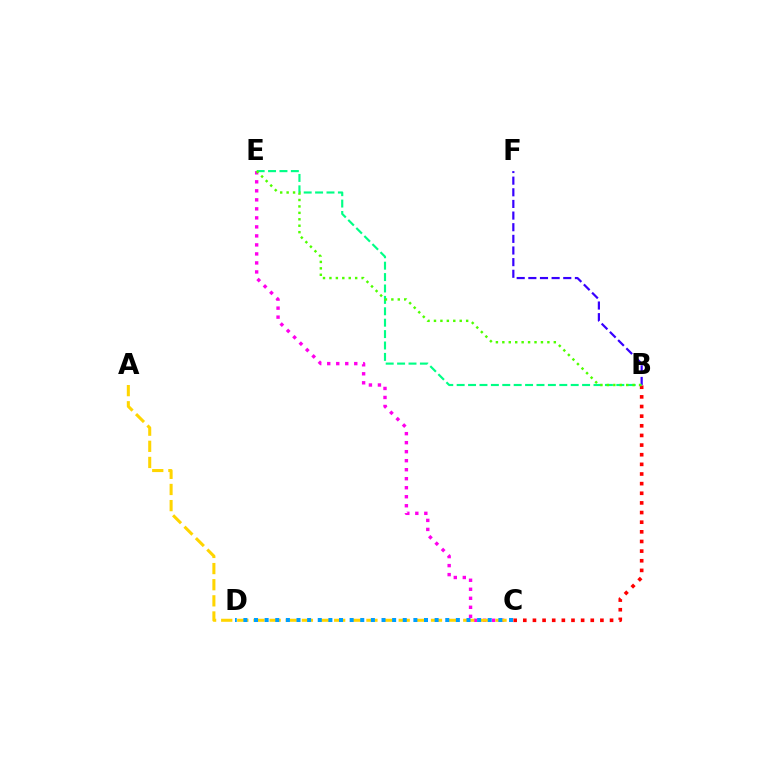{('B', 'C'): [{'color': '#ff0000', 'line_style': 'dotted', 'thickness': 2.62}], ('B', 'F'): [{'color': '#3700ff', 'line_style': 'dashed', 'thickness': 1.58}], ('B', 'E'): [{'color': '#00ff86', 'line_style': 'dashed', 'thickness': 1.55}, {'color': '#4fff00', 'line_style': 'dotted', 'thickness': 1.75}], ('C', 'E'): [{'color': '#ff00ed', 'line_style': 'dotted', 'thickness': 2.45}], ('A', 'C'): [{'color': '#ffd500', 'line_style': 'dashed', 'thickness': 2.19}], ('C', 'D'): [{'color': '#009eff', 'line_style': 'dotted', 'thickness': 2.89}]}